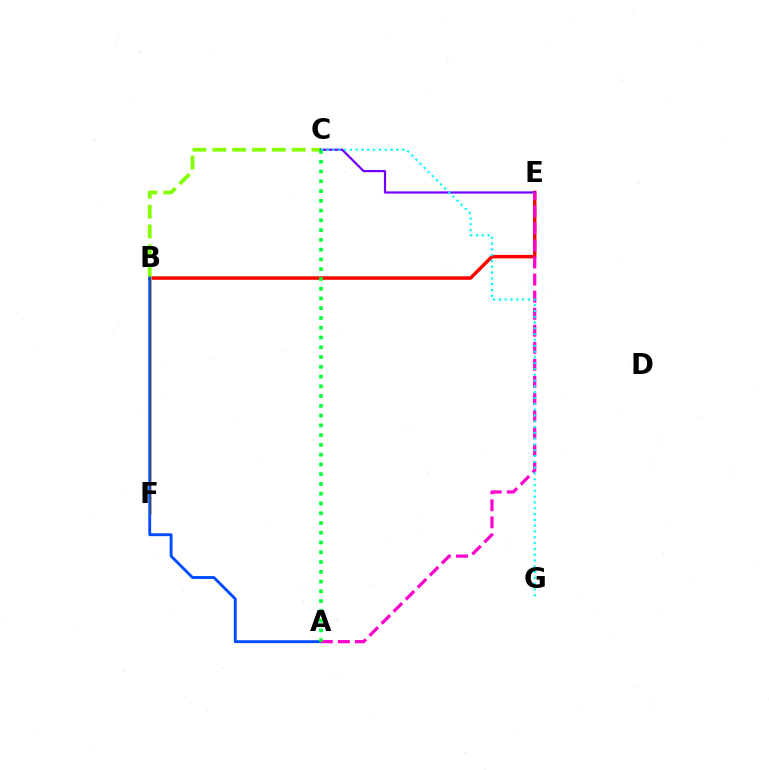{('B', 'E'): [{'color': '#ff0000', 'line_style': 'solid', 'thickness': 2.51}], ('B', 'C'): [{'color': '#84ff00', 'line_style': 'dashed', 'thickness': 2.69}], ('B', 'F'): [{'color': '#ffbd00', 'line_style': 'solid', 'thickness': 1.99}], ('A', 'B'): [{'color': '#004bff', 'line_style': 'solid', 'thickness': 2.06}], ('C', 'E'): [{'color': '#7200ff', 'line_style': 'solid', 'thickness': 1.59}], ('A', 'E'): [{'color': '#ff00cf', 'line_style': 'dashed', 'thickness': 2.32}], ('C', 'G'): [{'color': '#00fff6', 'line_style': 'dotted', 'thickness': 1.58}], ('A', 'C'): [{'color': '#00ff39', 'line_style': 'dotted', 'thickness': 2.65}]}